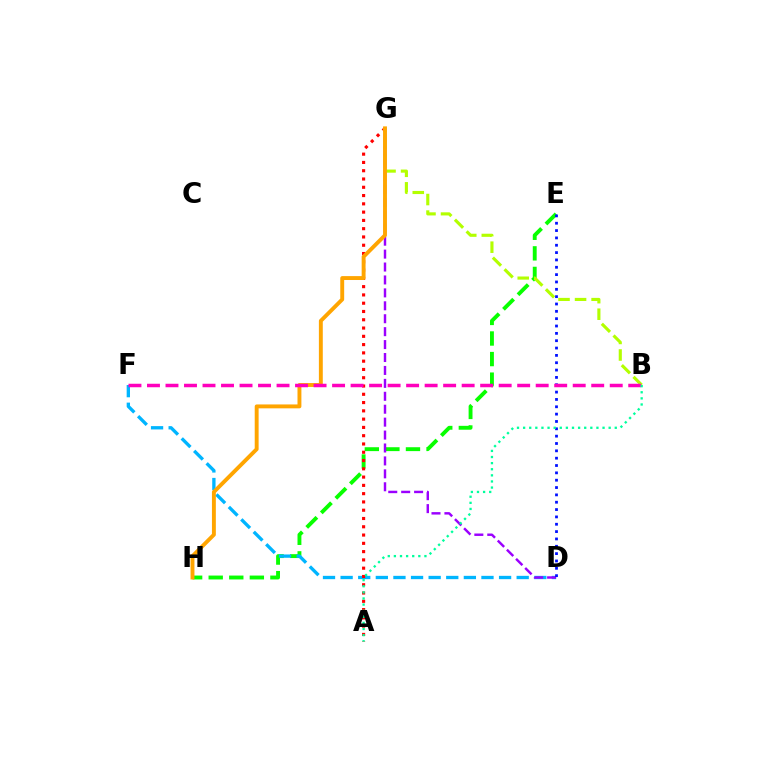{('E', 'H'): [{'color': '#08ff00', 'line_style': 'dashed', 'thickness': 2.79}], ('D', 'F'): [{'color': '#00b5ff', 'line_style': 'dashed', 'thickness': 2.39}], ('A', 'G'): [{'color': '#ff0000', 'line_style': 'dotted', 'thickness': 2.25}], ('B', 'G'): [{'color': '#b3ff00', 'line_style': 'dashed', 'thickness': 2.25}], ('D', 'G'): [{'color': '#9b00ff', 'line_style': 'dashed', 'thickness': 1.76}], ('D', 'E'): [{'color': '#0010ff', 'line_style': 'dotted', 'thickness': 1.99}], ('G', 'H'): [{'color': '#ffa500', 'line_style': 'solid', 'thickness': 2.81}], ('B', 'F'): [{'color': '#ff00bd', 'line_style': 'dashed', 'thickness': 2.51}], ('A', 'B'): [{'color': '#00ff9d', 'line_style': 'dotted', 'thickness': 1.66}]}